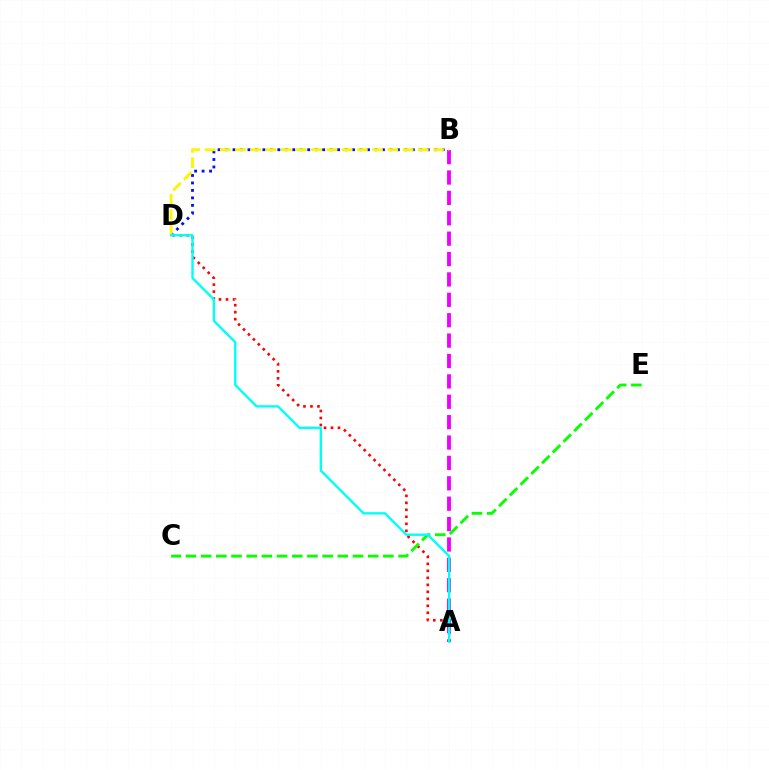{('B', 'D'): [{'color': '#0010ff', 'line_style': 'dotted', 'thickness': 2.03}, {'color': '#fcf500', 'line_style': 'dashed', 'thickness': 2.07}], ('A', 'B'): [{'color': '#ee00ff', 'line_style': 'dashed', 'thickness': 2.77}], ('A', 'D'): [{'color': '#ff0000', 'line_style': 'dotted', 'thickness': 1.9}, {'color': '#00fff6', 'line_style': 'solid', 'thickness': 1.71}], ('C', 'E'): [{'color': '#08ff00', 'line_style': 'dashed', 'thickness': 2.06}]}